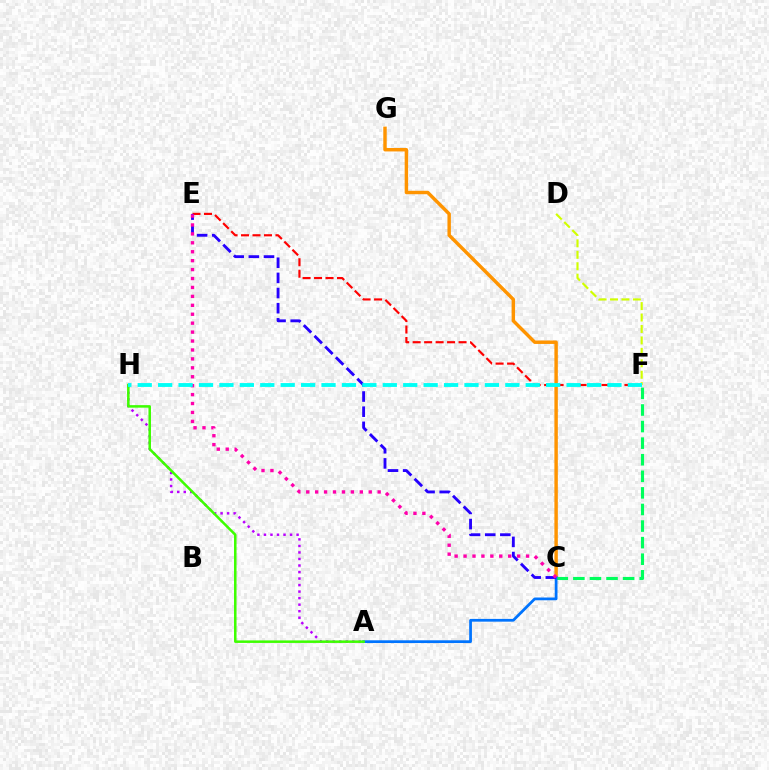{('D', 'F'): [{'color': '#d1ff00', 'line_style': 'dashed', 'thickness': 1.55}], ('C', 'G'): [{'color': '#ff9400', 'line_style': 'solid', 'thickness': 2.48}], ('C', 'F'): [{'color': '#00ff5c', 'line_style': 'dashed', 'thickness': 2.25}], ('A', 'H'): [{'color': '#b900ff', 'line_style': 'dotted', 'thickness': 1.77}, {'color': '#3dff00', 'line_style': 'solid', 'thickness': 1.81}], ('E', 'F'): [{'color': '#ff0000', 'line_style': 'dashed', 'thickness': 1.56}], ('A', 'C'): [{'color': '#0074ff', 'line_style': 'solid', 'thickness': 1.98}], ('C', 'E'): [{'color': '#2500ff', 'line_style': 'dashed', 'thickness': 2.06}, {'color': '#ff00ac', 'line_style': 'dotted', 'thickness': 2.43}], ('F', 'H'): [{'color': '#00fff6', 'line_style': 'dashed', 'thickness': 2.77}]}